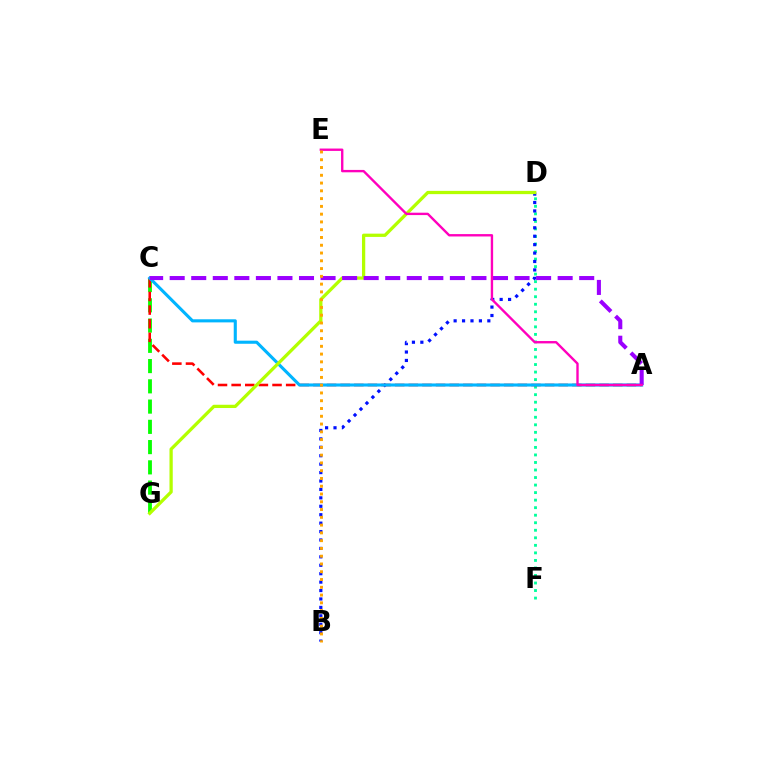{('C', 'G'): [{'color': '#08ff00', 'line_style': 'dashed', 'thickness': 2.75}], ('D', 'F'): [{'color': '#00ff9d', 'line_style': 'dotted', 'thickness': 2.05}], ('B', 'D'): [{'color': '#0010ff', 'line_style': 'dotted', 'thickness': 2.29}], ('A', 'C'): [{'color': '#ff0000', 'line_style': 'dashed', 'thickness': 1.85}, {'color': '#00b5ff', 'line_style': 'solid', 'thickness': 2.23}, {'color': '#9b00ff', 'line_style': 'dashed', 'thickness': 2.93}], ('D', 'G'): [{'color': '#b3ff00', 'line_style': 'solid', 'thickness': 2.35}], ('A', 'E'): [{'color': '#ff00bd', 'line_style': 'solid', 'thickness': 1.71}], ('B', 'E'): [{'color': '#ffa500', 'line_style': 'dotted', 'thickness': 2.11}]}